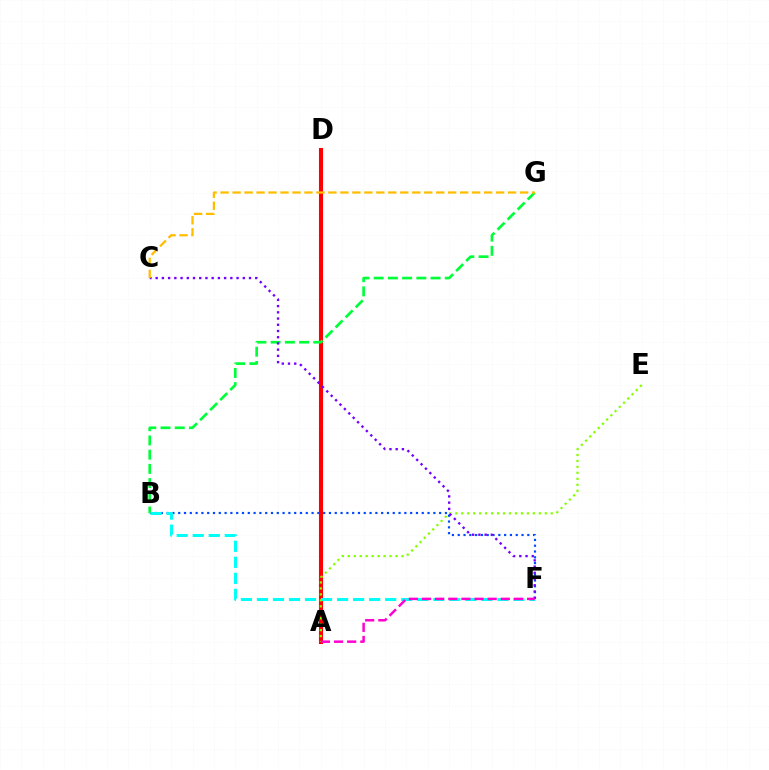{('B', 'F'): [{'color': '#004bff', 'line_style': 'dotted', 'thickness': 1.58}, {'color': '#00fff6', 'line_style': 'dashed', 'thickness': 2.18}], ('A', 'D'): [{'color': '#ff0000', 'line_style': 'solid', 'thickness': 2.95}], ('A', 'E'): [{'color': '#84ff00', 'line_style': 'dotted', 'thickness': 1.62}], ('B', 'G'): [{'color': '#00ff39', 'line_style': 'dashed', 'thickness': 1.93}], ('C', 'F'): [{'color': '#7200ff', 'line_style': 'dotted', 'thickness': 1.69}], ('C', 'G'): [{'color': '#ffbd00', 'line_style': 'dashed', 'thickness': 1.63}], ('A', 'F'): [{'color': '#ff00cf', 'line_style': 'dashed', 'thickness': 1.78}]}